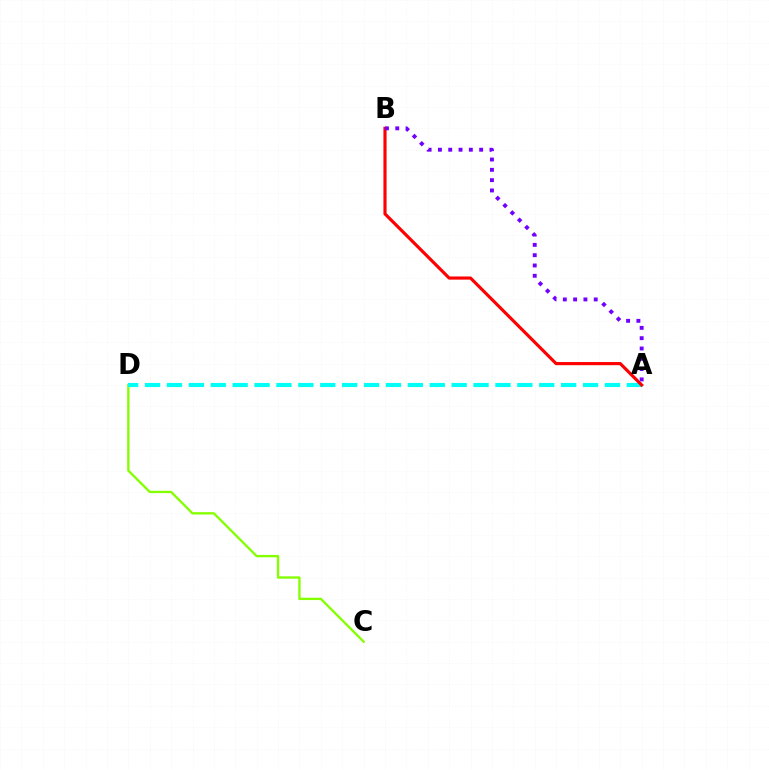{('C', 'D'): [{'color': '#84ff00', 'line_style': 'solid', 'thickness': 1.68}], ('A', 'D'): [{'color': '#00fff6', 'line_style': 'dashed', 'thickness': 2.98}], ('A', 'B'): [{'color': '#ff0000', 'line_style': 'solid', 'thickness': 2.26}, {'color': '#7200ff', 'line_style': 'dotted', 'thickness': 2.8}]}